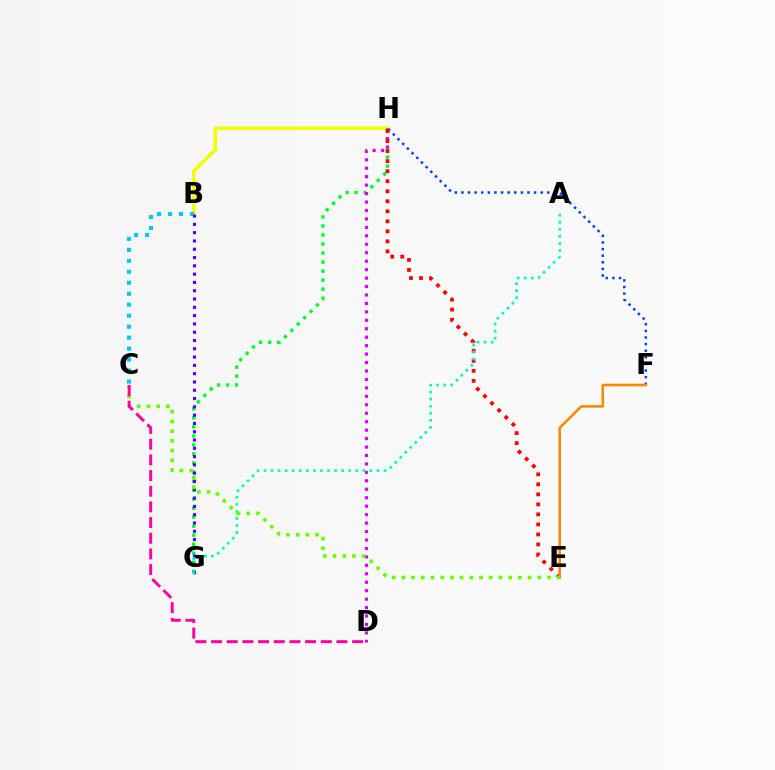{('B', 'H'): [{'color': '#eeff00', 'line_style': 'solid', 'thickness': 2.63}], ('G', 'H'): [{'color': '#00ff27', 'line_style': 'dotted', 'thickness': 2.45}], ('F', 'H'): [{'color': '#003fff', 'line_style': 'dotted', 'thickness': 1.8}], ('B', 'C'): [{'color': '#00c7ff', 'line_style': 'dotted', 'thickness': 2.98}], ('B', 'G'): [{'color': '#4f00ff', 'line_style': 'dotted', 'thickness': 2.25}], ('D', 'H'): [{'color': '#d600ff', 'line_style': 'dotted', 'thickness': 2.3}], ('E', 'H'): [{'color': '#ff0000', 'line_style': 'dotted', 'thickness': 2.72}], ('A', 'G'): [{'color': '#00ffaf', 'line_style': 'dotted', 'thickness': 1.92}], ('E', 'F'): [{'color': '#ff8800', 'line_style': 'solid', 'thickness': 1.87}], ('C', 'E'): [{'color': '#66ff00', 'line_style': 'dotted', 'thickness': 2.64}], ('C', 'D'): [{'color': '#ff00a0', 'line_style': 'dashed', 'thickness': 2.13}]}